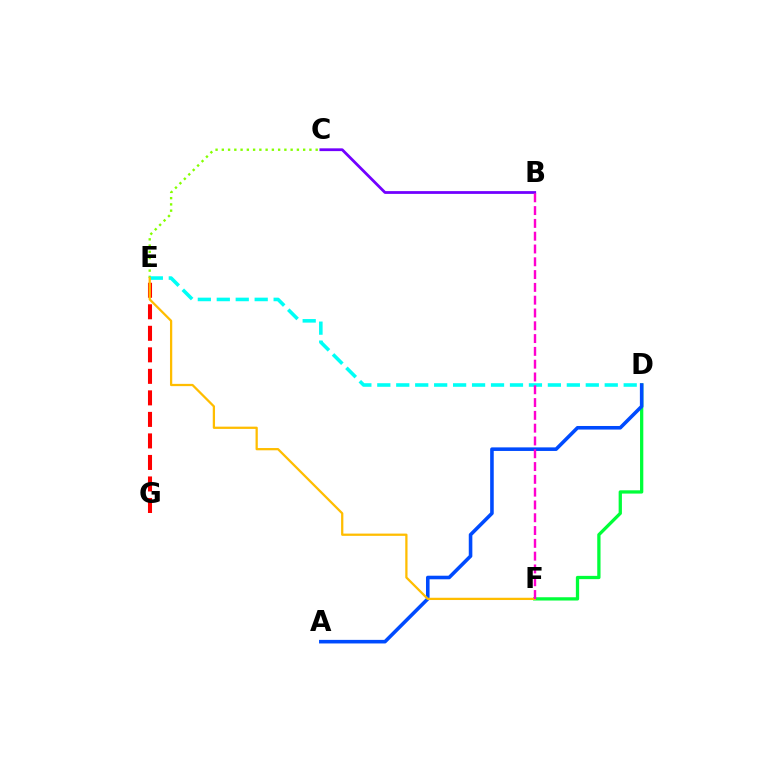{('B', 'C'): [{'color': '#7200ff', 'line_style': 'solid', 'thickness': 2.0}], ('C', 'E'): [{'color': '#84ff00', 'line_style': 'dotted', 'thickness': 1.7}], ('E', 'G'): [{'color': '#ff0000', 'line_style': 'dashed', 'thickness': 2.92}], ('D', 'E'): [{'color': '#00fff6', 'line_style': 'dashed', 'thickness': 2.57}], ('D', 'F'): [{'color': '#00ff39', 'line_style': 'solid', 'thickness': 2.36}], ('A', 'D'): [{'color': '#004bff', 'line_style': 'solid', 'thickness': 2.58}], ('E', 'F'): [{'color': '#ffbd00', 'line_style': 'solid', 'thickness': 1.63}], ('B', 'F'): [{'color': '#ff00cf', 'line_style': 'dashed', 'thickness': 1.74}]}